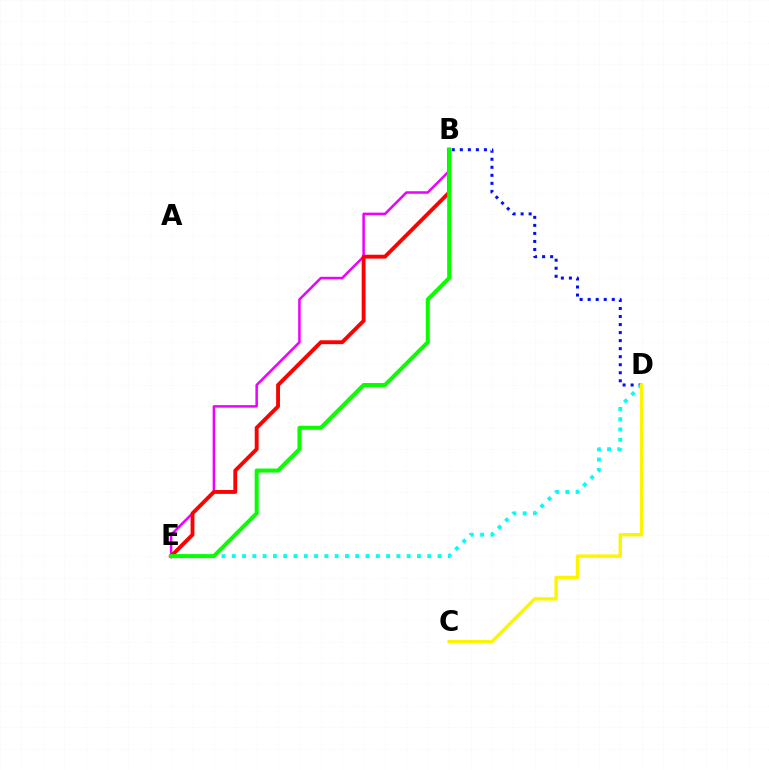{('B', 'D'): [{'color': '#0010ff', 'line_style': 'dotted', 'thickness': 2.18}], ('B', 'E'): [{'color': '#ee00ff', 'line_style': 'solid', 'thickness': 1.81}, {'color': '#ff0000', 'line_style': 'solid', 'thickness': 2.78}, {'color': '#08ff00', 'line_style': 'solid', 'thickness': 2.89}], ('D', 'E'): [{'color': '#00fff6', 'line_style': 'dotted', 'thickness': 2.8}], ('C', 'D'): [{'color': '#fcf500', 'line_style': 'solid', 'thickness': 2.45}]}